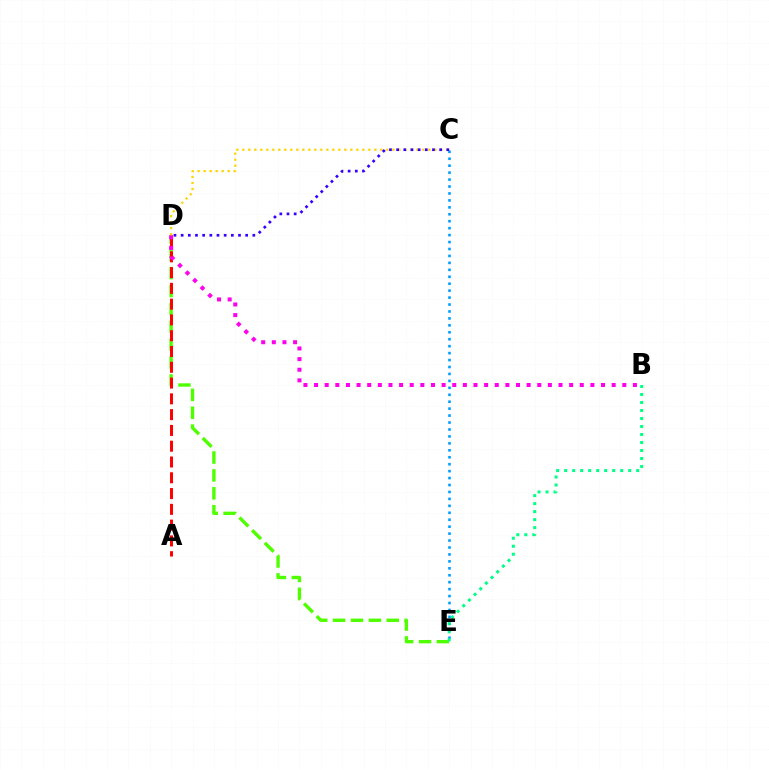{('D', 'E'): [{'color': '#4fff00', 'line_style': 'dashed', 'thickness': 2.43}], ('A', 'D'): [{'color': '#ff0000', 'line_style': 'dashed', 'thickness': 2.14}], ('C', 'E'): [{'color': '#009eff', 'line_style': 'dotted', 'thickness': 1.89}], ('B', 'E'): [{'color': '#00ff86', 'line_style': 'dotted', 'thickness': 2.17}], ('B', 'D'): [{'color': '#ff00ed', 'line_style': 'dotted', 'thickness': 2.89}], ('C', 'D'): [{'color': '#ffd500', 'line_style': 'dotted', 'thickness': 1.63}, {'color': '#3700ff', 'line_style': 'dotted', 'thickness': 1.95}]}